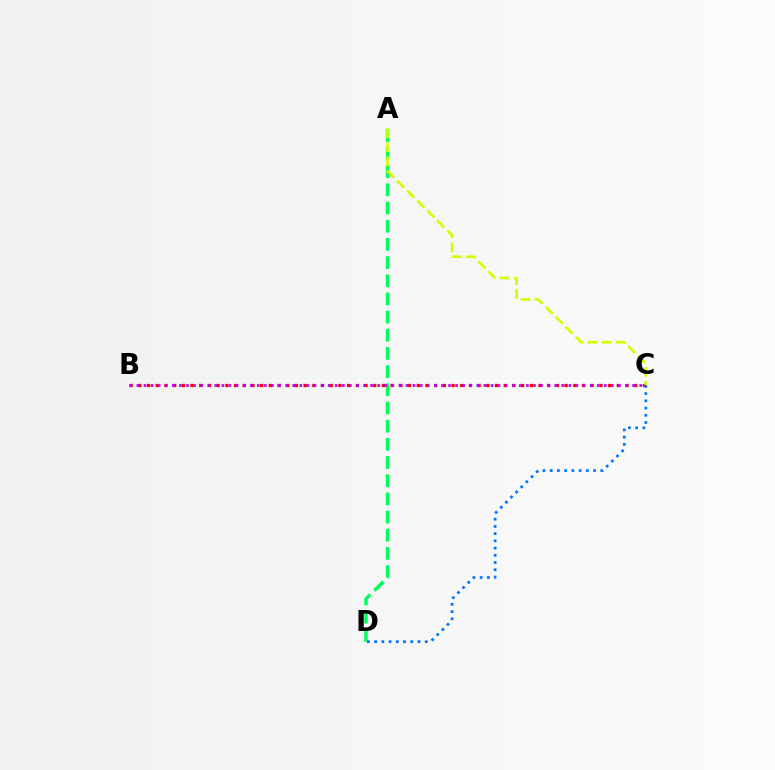{('B', 'C'): [{'color': '#ff0000', 'line_style': 'dotted', 'thickness': 2.36}, {'color': '#b900ff', 'line_style': 'dotted', 'thickness': 1.92}], ('A', 'D'): [{'color': '#00ff5c', 'line_style': 'dashed', 'thickness': 2.47}], ('C', 'D'): [{'color': '#0074ff', 'line_style': 'dotted', 'thickness': 1.96}], ('A', 'C'): [{'color': '#d1ff00', 'line_style': 'dashed', 'thickness': 1.92}]}